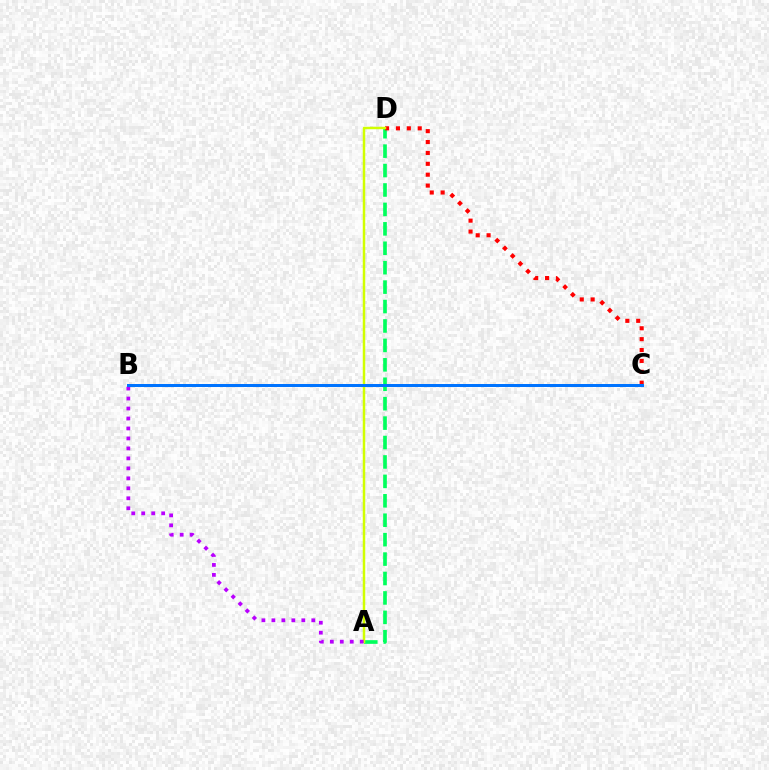{('A', 'D'): [{'color': '#00ff5c', 'line_style': 'dashed', 'thickness': 2.64}, {'color': '#d1ff00', 'line_style': 'solid', 'thickness': 1.79}], ('C', 'D'): [{'color': '#ff0000', 'line_style': 'dotted', 'thickness': 2.96}], ('A', 'B'): [{'color': '#b900ff', 'line_style': 'dotted', 'thickness': 2.71}], ('B', 'C'): [{'color': '#0074ff', 'line_style': 'solid', 'thickness': 2.16}]}